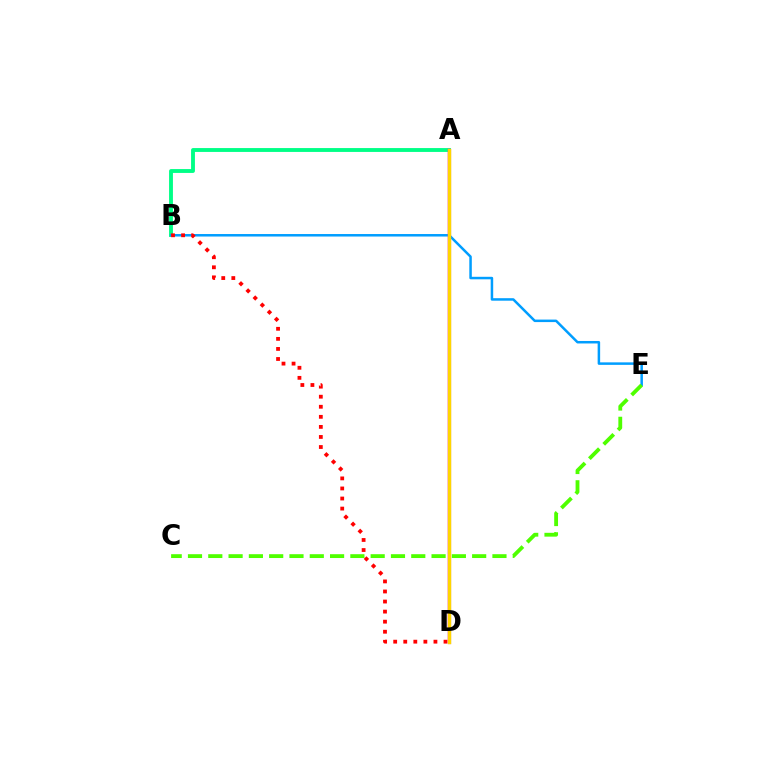{('A', 'B'): [{'color': '#00ff86', 'line_style': 'solid', 'thickness': 2.78}], ('B', 'E'): [{'color': '#009eff', 'line_style': 'solid', 'thickness': 1.8}], ('C', 'E'): [{'color': '#4fff00', 'line_style': 'dashed', 'thickness': 2.76}], ('A', 'D'): [{'color': '#3700ff', 'line_style': 'solid', 'thickness': 2.24}, {'color': '#ff00ed', 'line_style': 'solid', 'thickness': 1.74}, {'color': '#ffd500', 'line_style': 'solid', 'thickness': 2.45}], ('B', 'D'): [{'color': '#ff0000', 'line_style': 'dotted', 'thickness': 2.73}]}